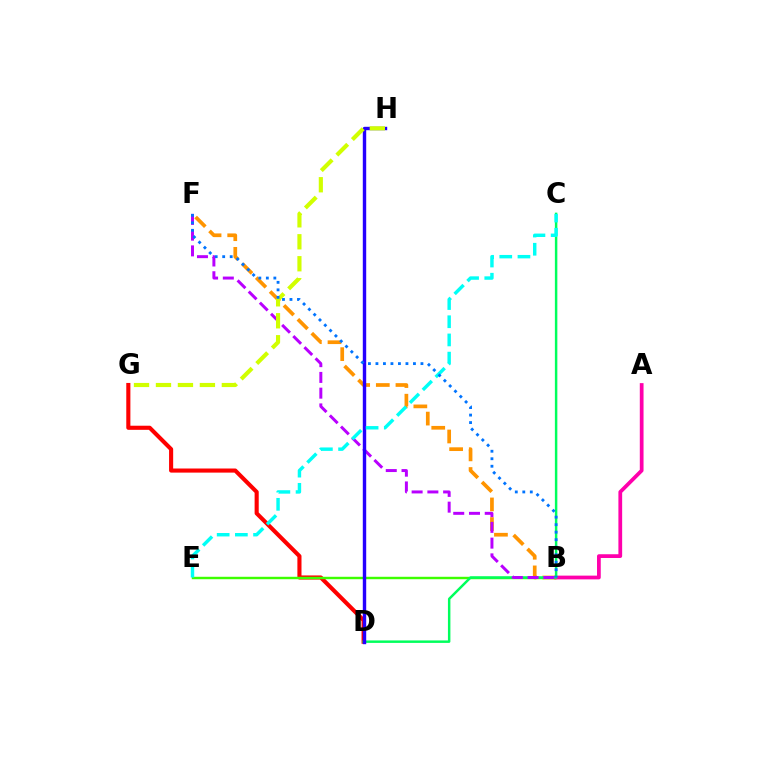{('D', 'G'): [{'color': '#ff0000', 'line_style': 'solid', 'thickness': 2.96}], ('B', 'F'): [{'color': '#ff9400', 'line_style': 'dashed', 'thickness': 2.67}, {'color': '#b900ff', 'line_style': 'dashed', 'thickness': 2.14}, {'color': '#0074ff', 'line_style': 'dotted', 'thickness': 2.04}], ('B', 'E'): [{'color': '#3dff00', 'line_style': 'solid', 'thickness': 1.75}], ('A', 'B'): [{'color': '#ff00ac', 'line_style': 'solid', 'thickness': 2.7}], ('C', 'D'): [{'color': '#00ff5c', 'line_style': 'solid', 'thickness': 1.78}], ('D', 'H'): [{'color': '#2500ff', 'line_style': 'solid', 'thickness': 2.45}], ('G', 'H'): [{'color': '#d1ff00', 'line_style': 'dashed', 'thickness': 2.98}], ('C', 'E'): [{'color': '#00fff6', 'line_style': 'dashed', 'thickness': 2.47}]}